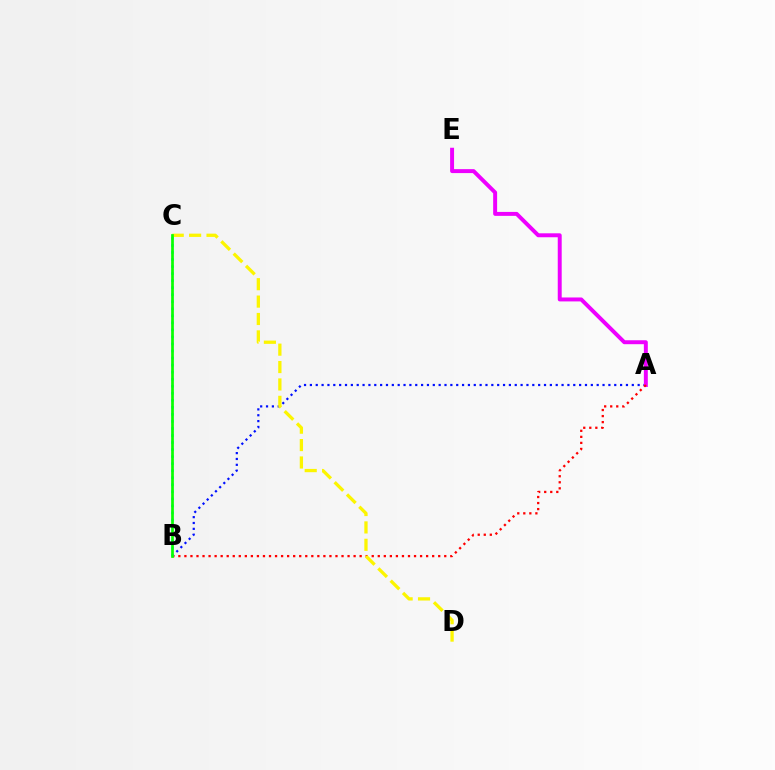{('A', 'B'): [{'color': '#0010ff', 'line_style': 'dotted', 'thickness': 1.59}, {'color': '#ff0000', 'line_style': 'dotted', 'thickness': 1.64}], ('A', 'E'): [{'color': '#ee00ff', 'line_style': 'solid', 'thickness': 2.84}], ('B', 'C'): [{'color': '#00fff6', 'line_style': 'dotted', 'thickness': 1.91}, {'color': '#08ff00', 'line_style': 'solid', 'thickness': 1.95}], ('C', 'D'): [{'color': '#fcf500', 'line_style': 'dashed', 'thickness': 2.36}]}